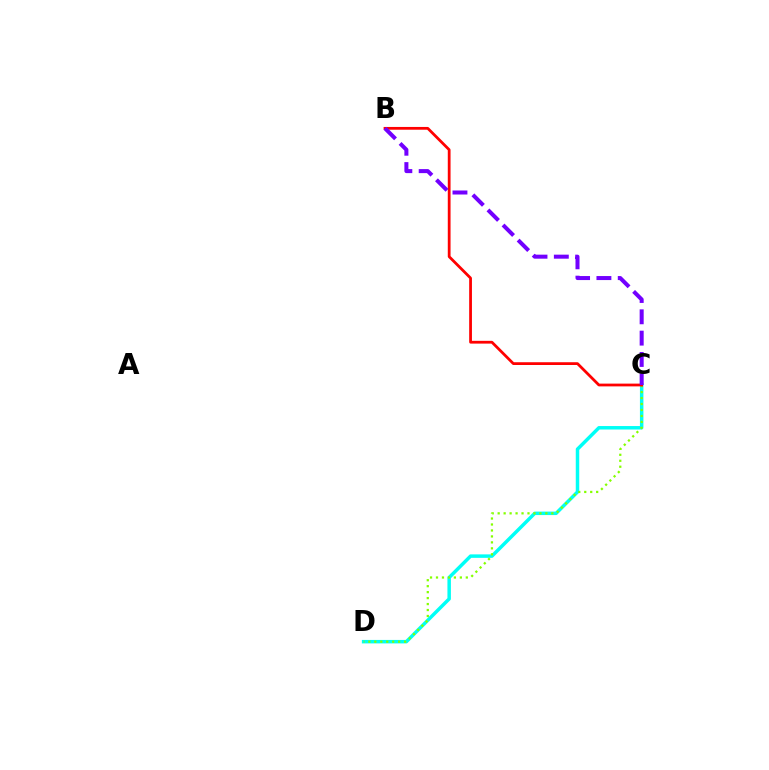{('C', 'D'): [{'color': '#00fff6', 'line_style': 'solid', 'thickness': 2.5}, {'color': '#84ff00', 'line_style': 'dotted', 'thickness': 1.62}], ('B', 'C'): [{'color': '#ff0000', 'line_style': 'solid', 'thickness': 1.99}, {'color': '#7200ff', 'line_style': 'dashed', 'thickness': 2.9}]}